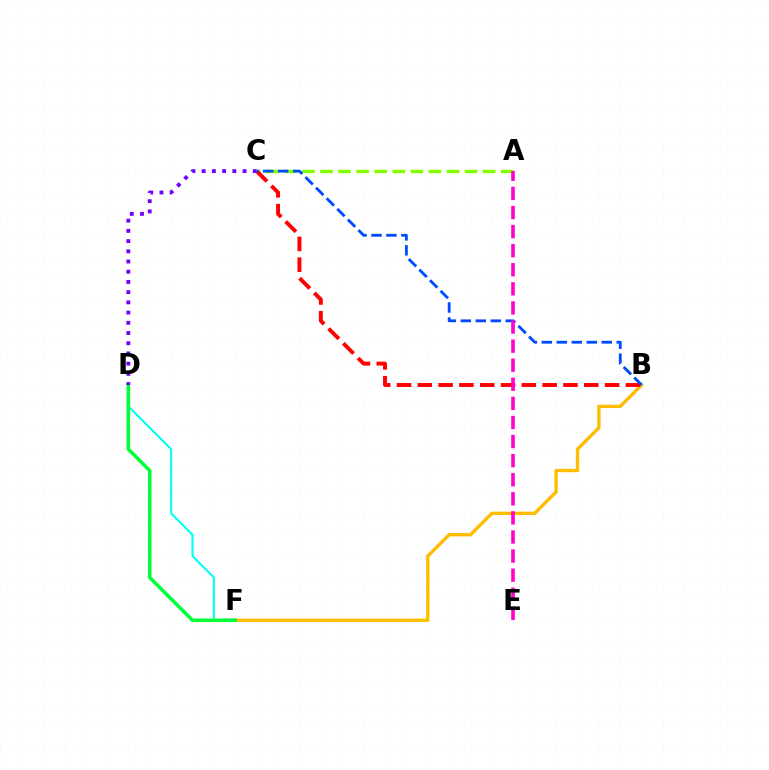{('A', 'C'): [{'color': '#84ff00', 'line_style': 'dashed', 'thickness': 2.45}], ('B', 'F'): [{'color': '#ffbd00', 'line_style': 'solid', 'thickness': 2.42}], ('B', 'C'): [{'color': '#ff0000', 'line_style': 'dashed', 'thickness': 2.83}, {'color': '#004bff', 'line_style': 'dashed', 'thickness': 2.04}], ('D', 'F'): [{'color': '#00fff6', 'line_style': 'solid', 'thickness': 1.5}, {'color': '#00ff39', 'line_style': 'solid', 'thickness': 2.57}], ('C', 'D'): [{'color': '#7200ff', 'line_style': 'dotted', 'thickness': 2.78}], ('A', 'E'): [{'color': '#ff00cf', 'line_style': 'dashed', 'thickness': 2.59}]}